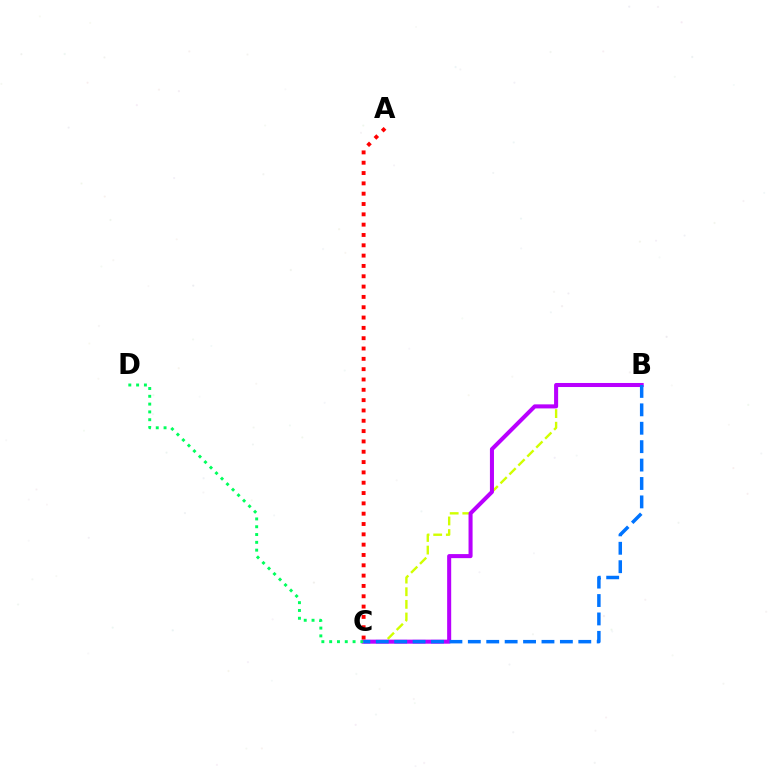{('B', 'C'): [{'color': '#d1ff00', 'line_style': 'dashed', 'thickness': 1.72}, {'color': '#b900ff', 'line_style': 'solid', 'thickness': 2.91}, {'color': '#0074ff', 'line_style': 'dashed', 'thickness': 2.5}], ('A', 'C'): [{'color': '#ff0000', 'line_style': 'dotted', 'thickness': 2.8}], ('C', 'D'): [{'color': '#00ff5c', 'line_style': 'dotted', 'thickness': 2.12}]}